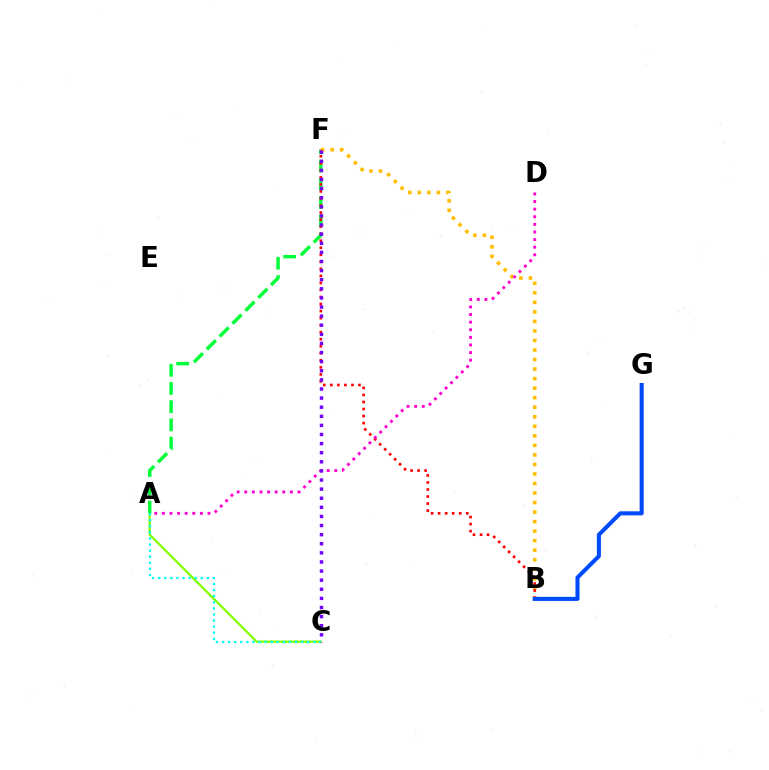{('A', 'C'): [{'color': '#84ff00', 'line_style': 'solid', 'thickness': 1.7}, {'color': '#00fff6', 'line_style': 'dotted', 'thickness': 1.65}], ('A', 'F'): [{'color': '#00ff39', 'line_style': 'dashed', 'thickness': 2.47}], ('B', 'F'): [{'color': '#ffbd00', 'line_style': 'dotted', 'thickness': 2.59}, {'color': '#ff0000', 'line_style': 'dotted', 'thickness': 1.91}], ('B', 'G'): [{'color': '#004bff', 'line_style': 'solid', 'thickness': 2.93}], ('A', 'D'): [{'color': '#ff00cf', 'line_style': 'dotted', 'thickness': 2.07}], ('C', 'F'): [{'color': '#7200ff', 'line_style': 'dotted', 'thickness': 2.47}]}